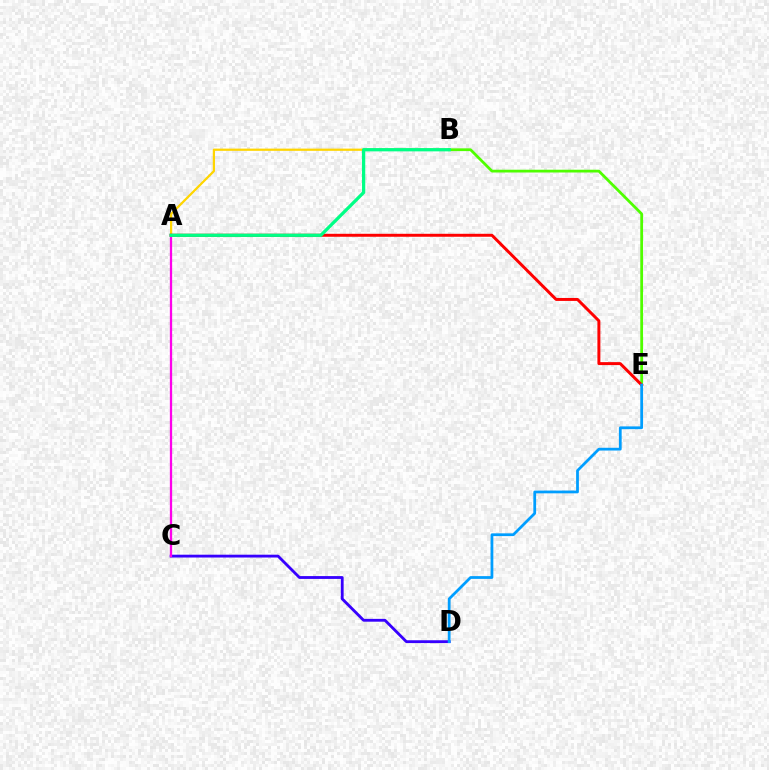{('A', 'B'): [{'color': '#ffd500', 'line_style': 'solid', 'thickness': 1.6}, {'color': '#00ff86', 'line_style': 'solid', 'thickness': 2.36}], ('B', 'E'): [{'color': '#4fff00', 'line_style': 'solid', 'thickness': 1.99}], ('C', 'D'): [{'color': '#3700ff', 'line_style': 'solid', 'thickness': 2.03}], ('A', 'C'): [{'color': '#ff00ed', 'line_style': 'solid', 'thickness': 1.65}], ('A', 'E'): [{'color': '#ff0000', 'line_style': 'solid', 'thickness': 2.13}], ('D', 'E'): [{'color': '#009eff', 'line_style': 'solid', 'thickness': 1.99}]}